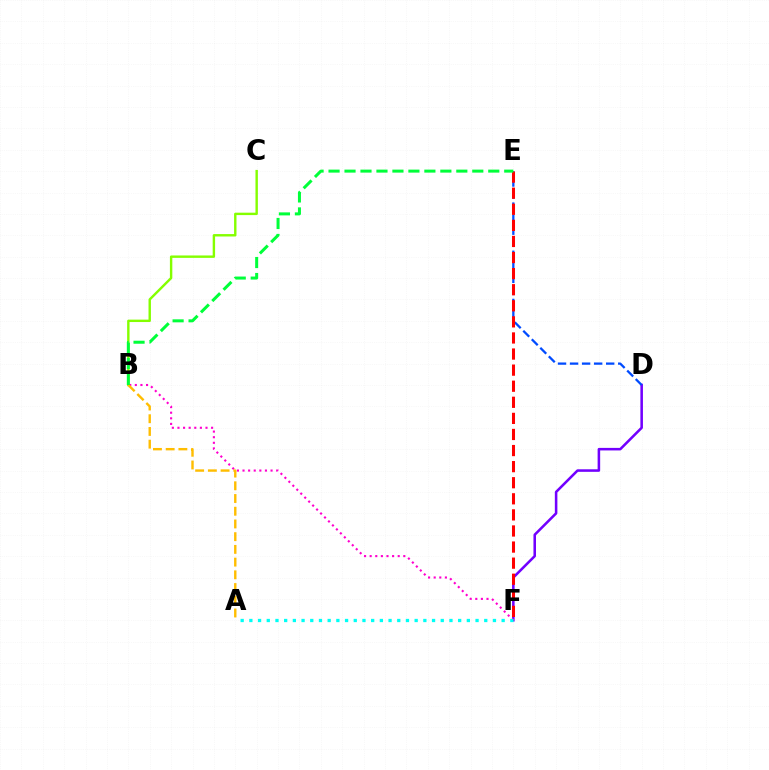{('D', 'F'): [{'color': '#7200ff', 'line_style': 'solid', 'thickness': 1.84}], ('B', 'C'): [{'color': '#84ff00', 'line_style': 'solid', 'thickness': 1.73}], ('B', 'F'): [{'color': '#ff00cf', 'line_style': 'dotted', 'thickness': 1.52}], ('A', 'F'): [{'color': '#00fff6', 'line_style': 'dotted', 'thickness': 2.36}], ('D', 'E'): [{'color': '#004bff', 'line_style': 'dashed', 'thickness': 1.64}], ('A', 'B'): [{'color': '#ffbd00', 'line_style': 'dashed', 'thickness': 1.73}], ('E', 'F'): [{'color': '#ff0000', 'line_style': 'dashed', 'thickness': 2.19}], ('B', 'E'): [{'color': '#00ff39', 'line_style': 'dashed', 'thickness': 2.17}]}